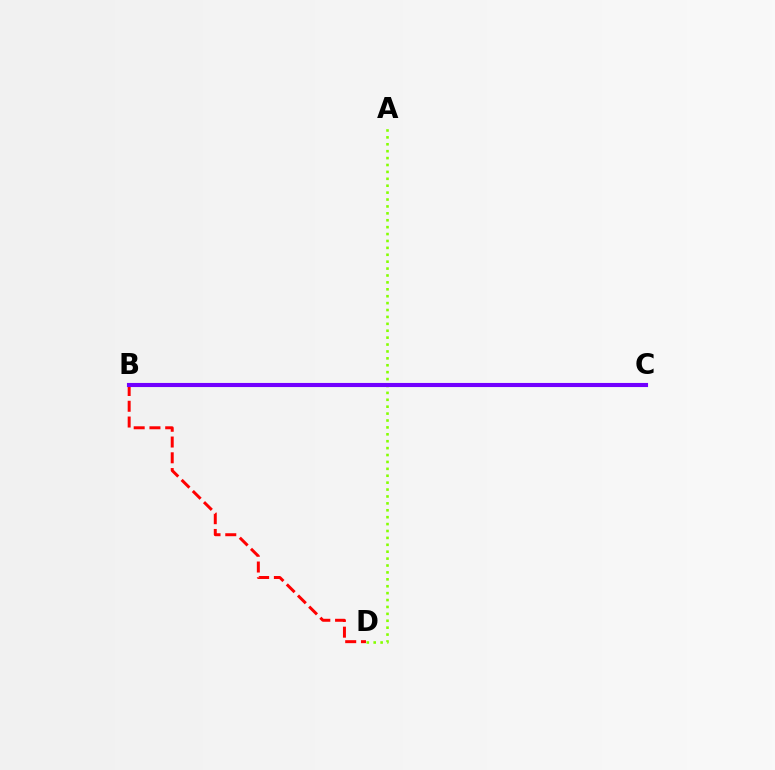{('A', 'D'): [{'color': '#84ff00', 'line_style': 'dotted', 'thickness': 1.88}], ('B', 'D'): [{'color': '#ff0000', 'line_style': 'dashed', 'thickness': 2.14}], ('B', 'C'): [{'color': '#00fff6', 'line_style': 'dotted', 'thickness': 2.08}, {'color': '#7200ff', 'line_style': 'solid', 'thickness': 2.95}]}